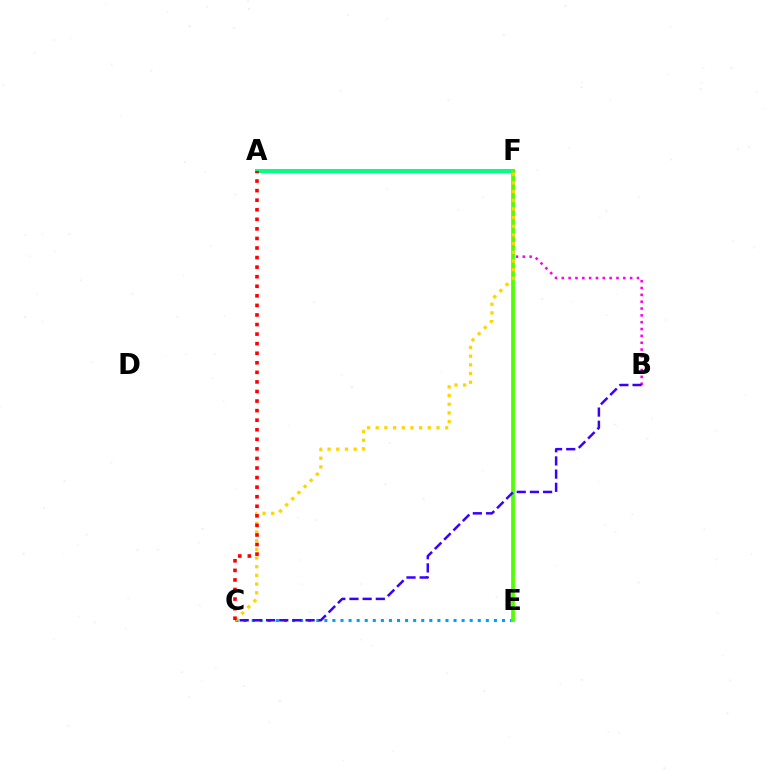{('C', 'E'): [{'color': '#009eff', 'line_style': 'dotted', 'thickness': 2.19}], ('A', 'F'): [{'color': '#00ff86', 'line_style': 'solid', 'thickness': 2.91}], ('B', 'F'): [{'color': '#ff00ed', 'line_style': 'dotted', 'thickness': 1.86}], ('E', 'F'): [{'color': '#4fff00', 'line_style': 'solid', 'thickness': 2.69}], ('C', 'F'): [{'color': '#ffd500', 'line_style': 'dotted', 'thickness': 2.36}], ('A', 'C'): [{'color': '#ff0000', 'line_style': 'dotted', 'thickness': 2.6}], ('B', 'C'): [{'color': '#3700ff', 'line_style': 'dashed', 'thickness': 1.79}]}